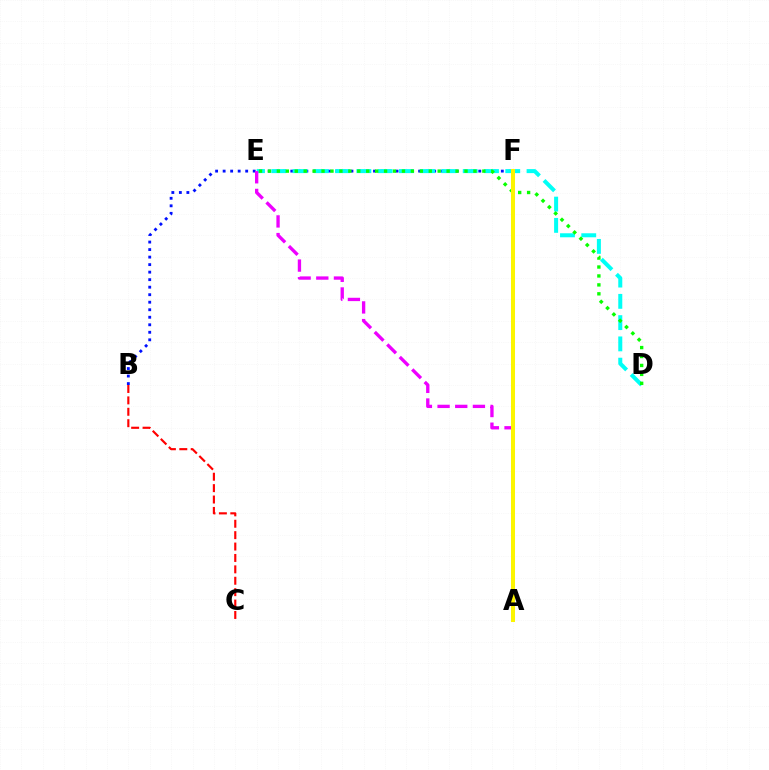{('B', 'F'): [{'color': '#0010ff', 'line_style': 'dotted', 'thickness': 2.04}], ('D', 'E'): [{'color': '#00fff6', 'line_style': 'dashed', 'thickness': 2.89}, {'color': '#08ff00', 'line_style': 'dotted', 'thickness': 2.43}], ('B', 'C'): [{'color': '#ff0000', 'line_style': 'dashed', 'thickness': 1.55}], ('A', 'E'): [{'color': '#ee00ff', 'line_style': 'dashed', 'thickness': 2.4}], ('A', 'F'): [{'color': '#fcf500', 'line_style': 'solid', 'thickness': 2.89}]}